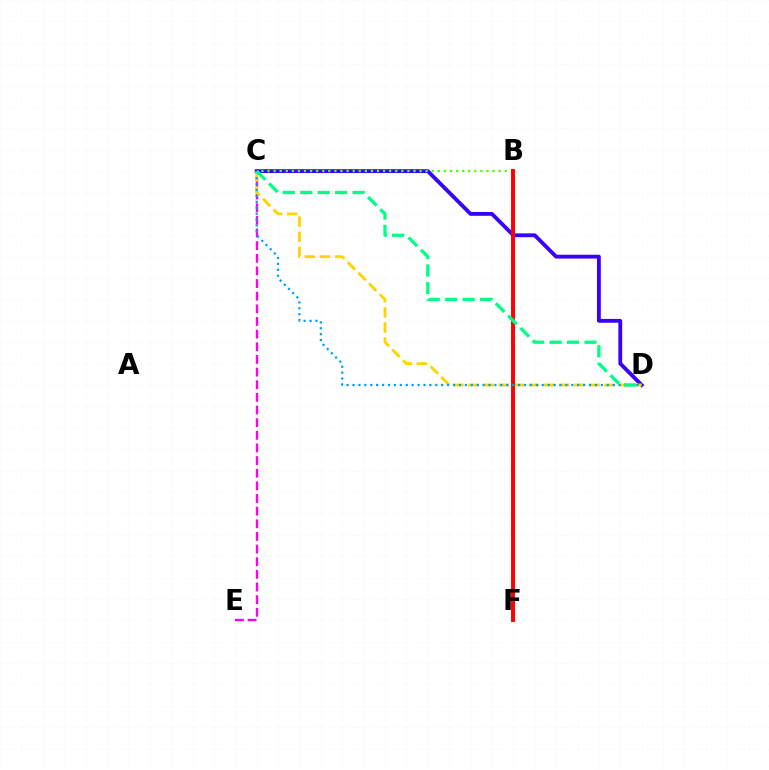{('C', 'E'): [{'color': '#ff00ed', 'line_style': 'dashed', 'thickness': 1.72}], ('C', 'D'): [{'color': '#3700ff', 'line_style': 'solid', 'thickness': 2.76}, {'color': '#ffd500', 'line_style': 'dashed', 'thickness': 2.05}, {'color': '#009eff', 'line_style': 'dotted', 'thickness': 1.61}, {'color': '#00ff86', 'line_style': 'dashed', 'thickness': 2.37}], ('B', 'C'): [{'color': '#4fff00', 'line_style': 'dotted', 'thickness': 1.65}], ('B', 'F'): [{'color': '#ff0000', 'line_style': 'solid', 'thickness': 2.82}]}